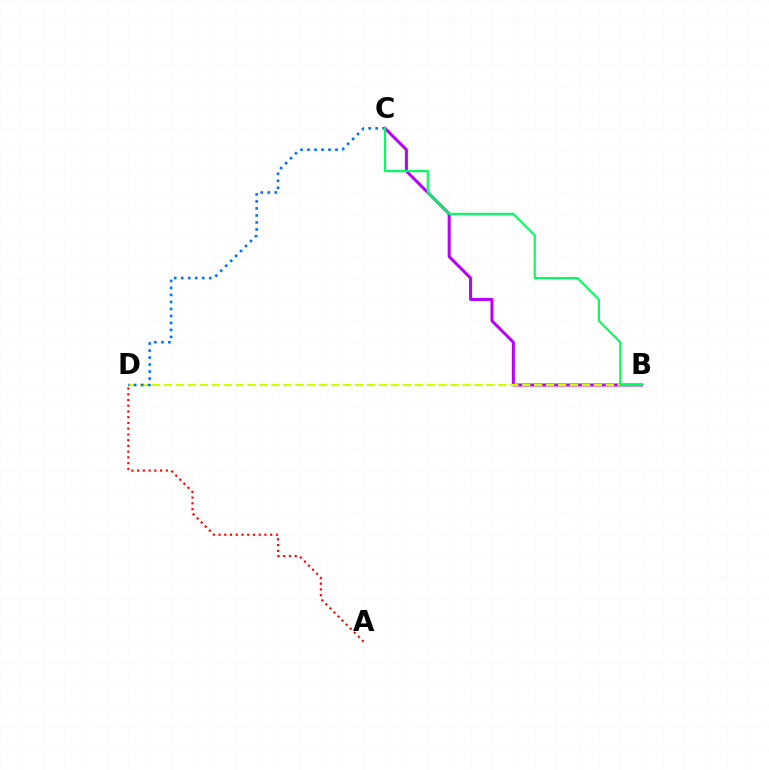{('B', 'C'): [{'color': '#b900ff', 'line_style': 'solid', 'thickness': 2.17}, {'color': '#00ff5c', 'line_style': 'solid', 'thickness': 1.56}], ('A', 'D'): [{'color': '#ff0000', 'line_style': 'dotted', 'thickness': 1.56}], ('B', 'D'): [{'color': '#d1ff00', 'line_style': 'dashed', 'thickness': 1.62}], ('C', 'D'): [{'color': '#0074ff', 'line_style': 'dotted', 'thickness': 1.9}]}